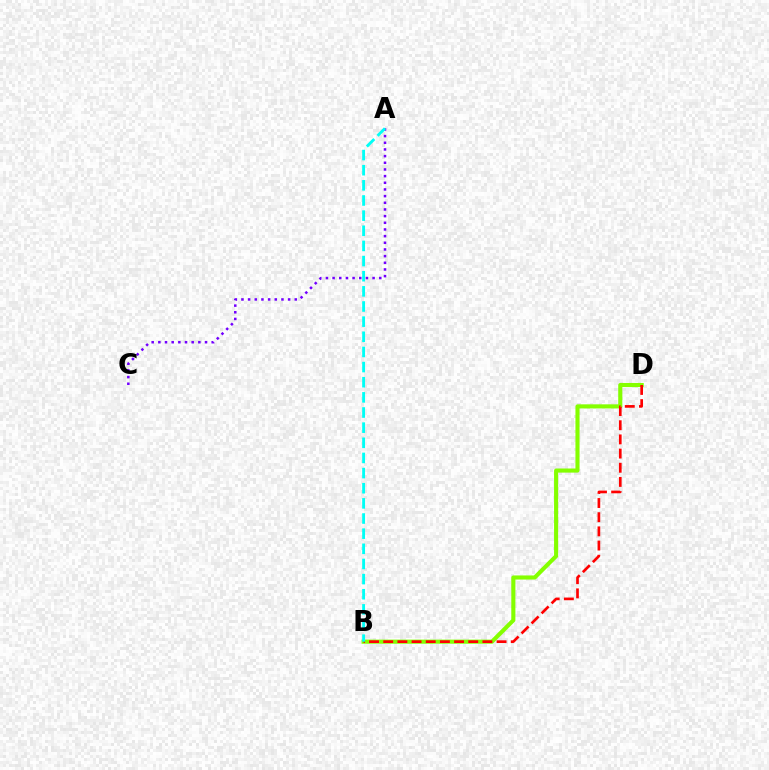{('A', 'C'): [{'color': '#7200ff', 'line_style': 'dotted', 'thickness': 1.81}], ('B', 'D'): [{'color': '#84ff00', 'line_style': 'solid', 'thickness': 2.96}, {'color': '#ff0000', 'line_style': 'dashed', 'thickness': 1.92}], ('A', 'B'): [{'color': '#00fff6', 'line_style': 'dashed', 'thickness': 2.06}]}